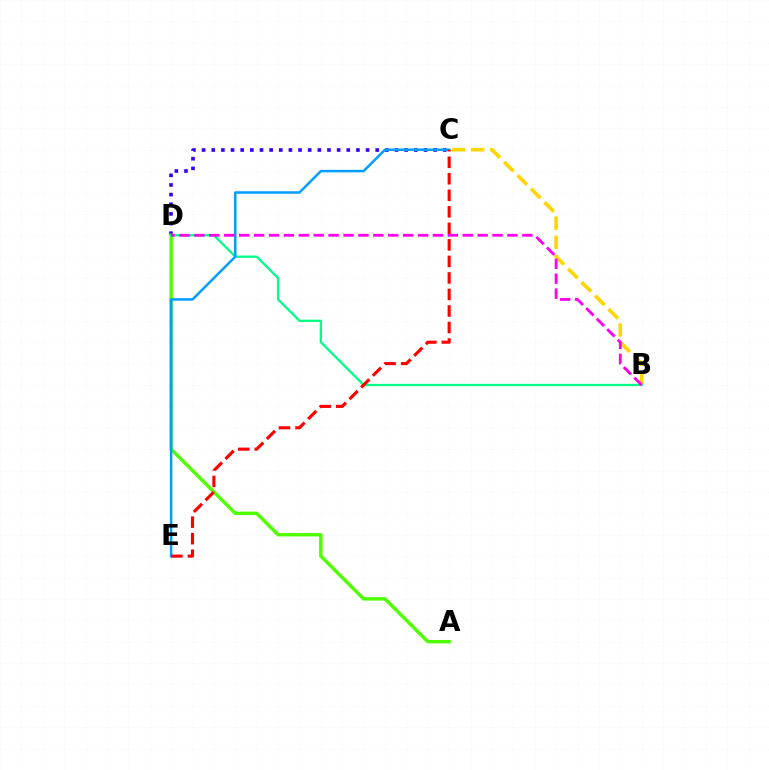{('C', 'D'): [{'color': '#3700ff', 'line_style': 'dotted', 'thickness': 2.62}], ('B', 'C'): [{'color': '#ffd500', 'line_style': 'dashed', 'thickness': 2.59}], ('A', 'D'): [{'color': '#4fff00', 'line_style': 'solid', 'thickness': 2.45}], ('B', 'D'): [{'color': '#00ff86', 'line_style': 'solid', 'thickness': 1.65}, {'color': '#ff00ed', 'line_style': 'dashed', 'thickness': 2.03}], ('C', 'E'): [{'color': '#009eff', 'line_style': 'solid', 'thickness': 1.8}, {'color': '#ff0000', 'line_style': 'dashed', 'thickness': 2.25}]}